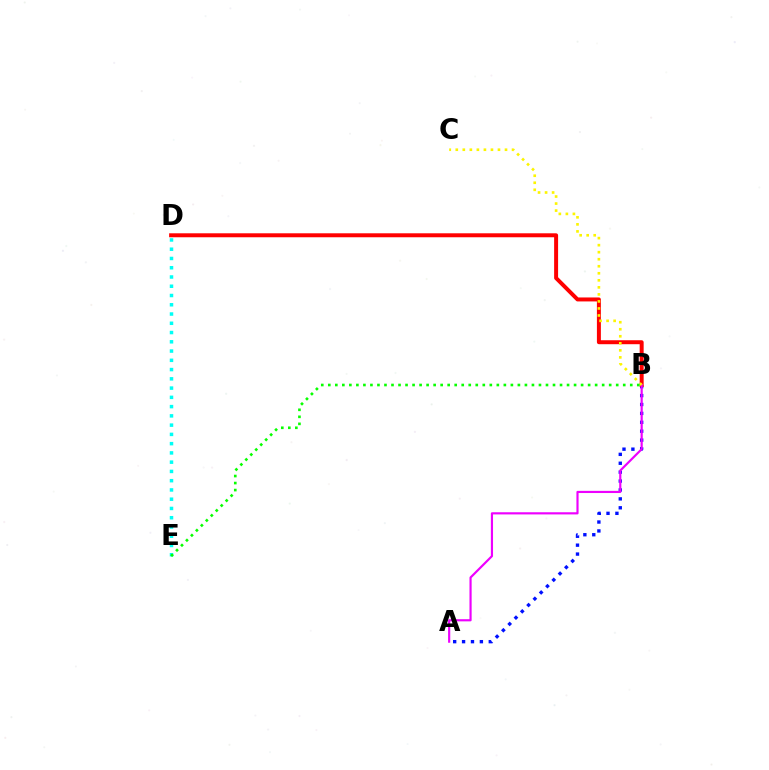{('A', 'B'): [{'color': '#0010ff', 'line_style': 'dotted', 'thickness': 2.42}, {'color': '#ee00ff', 'line_style': 'solid', 'thickness': 1.56}], ('B', 'D'): [{'color': '#ff0000', 'line_style': 'solid', 'thickness': 2.86}], ('B', 'C'): [{'color': '#fcf500', 'line_style': 'dotted', 'thickness': 1.91}], ('D', 'E'): [{'color': '#00fff6', 'line_style': 'dotted', 'thickness': 2.52}], ('B', 'E'): [{'color': '#08ff00', 'line_style': 'dotted', 'thickness': 1.91}]}